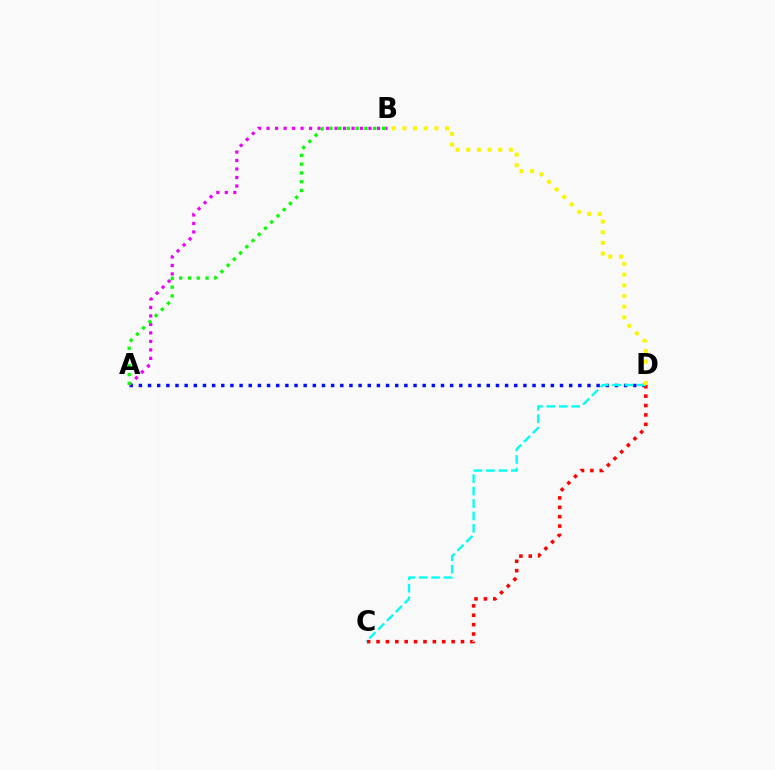{('A', 'D'): [{'color': '#0010ff', 'line_style': 'dotted', 'thickness': 2.49}], ('A', 'B'): [{'color': '#ee00ff', 'line_style': 'dotted', 'thickness': 2.31}, {'color': '#08ff00', 'line_style': 'dotted', 'thickness': 2.38}], ('C', 'D'): [{'color': '#ff0000', 'line_style': 'dotted', 'thickness': 2.55}, {'color': '#00fff6', 'line_style': 'dashed', 'thickness': 1.69}], ('B', 'D'): [{'color': '#fcf500', 'line_style': 'dotted', 'thickness': 2.9}]}